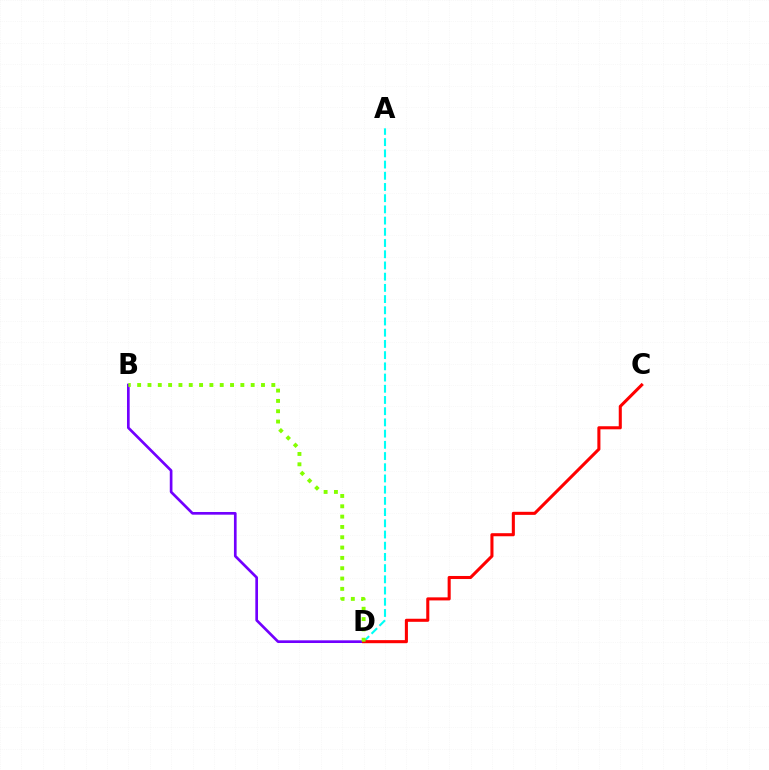{('B', 'D'): [{'color': '#7200ff', 'line_style': 'solid', 'thickness': 1.93}, {'color': '#84ff00', 'line_style': 'dotted', 'thickness': 2.8}], ('A', 'D'): [{'color': '#00fff6', 'line_style': 'dashed', 'thickness': 1.52}], ('C', 'D'): [{'color': '#ff0000', 'line_style': 'solid', 'thickness': 2.21}]}